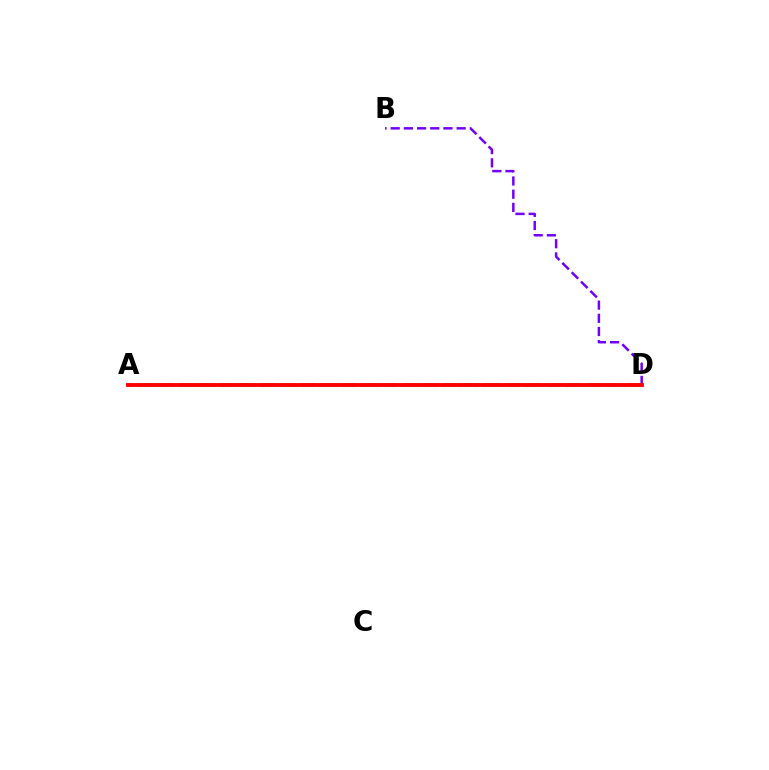{('B', 'D'): [{'color': '#7200ff', 'line_style': 'dashed', 'thickness': 1.79}], ('A', 'D'): [{'color': '#84ff00', 'line_style': 'dotted', 'thickness': 2.23}, {'color': '#00fff6', 'line_style': 'dashed', 'thickness': 2.77}, {'color': '#ff0000', 'line_style': 'solid', 'thickness': 2.78}]}